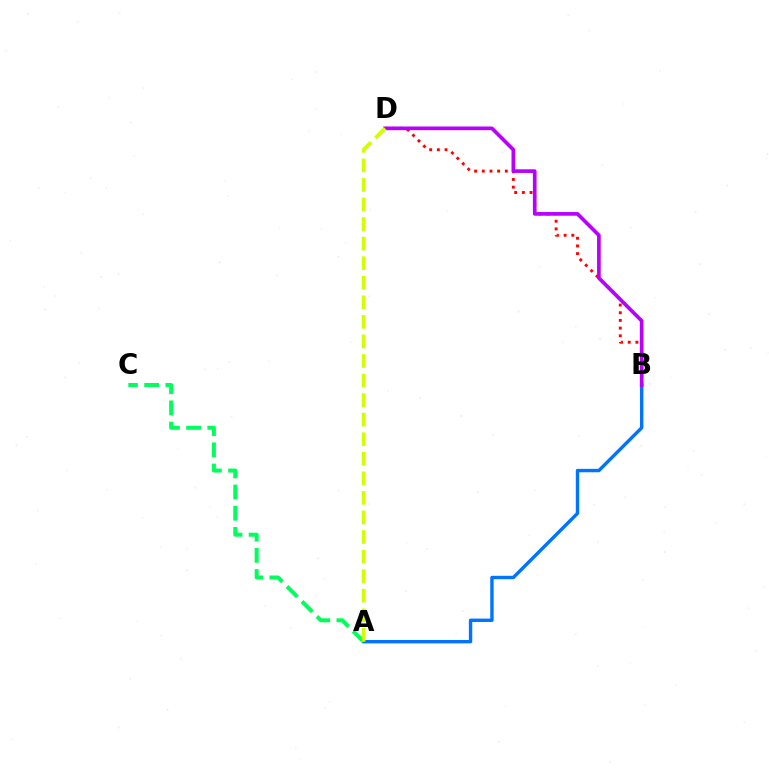{('A', 'B'): [{'color': '#0074ff', 'line_style': 'solid', 'thickness': 2.45}], ('B', 'D'): [{'color': '#ff0000', 'line_style': 'dotted', 'thickness': 2.09}, {'color': '#b900ff', 'line_style': 'solid', 'thickness': 2.65}], ('A', 'C'): [{'color': '#00ff5c', 'line_style': 'dashed', 'thickness': 2.88}], ('A', 'D'): [{'color': '#d1ff00', 'line_style': 'dashed', 'thickness': 2.66}]}